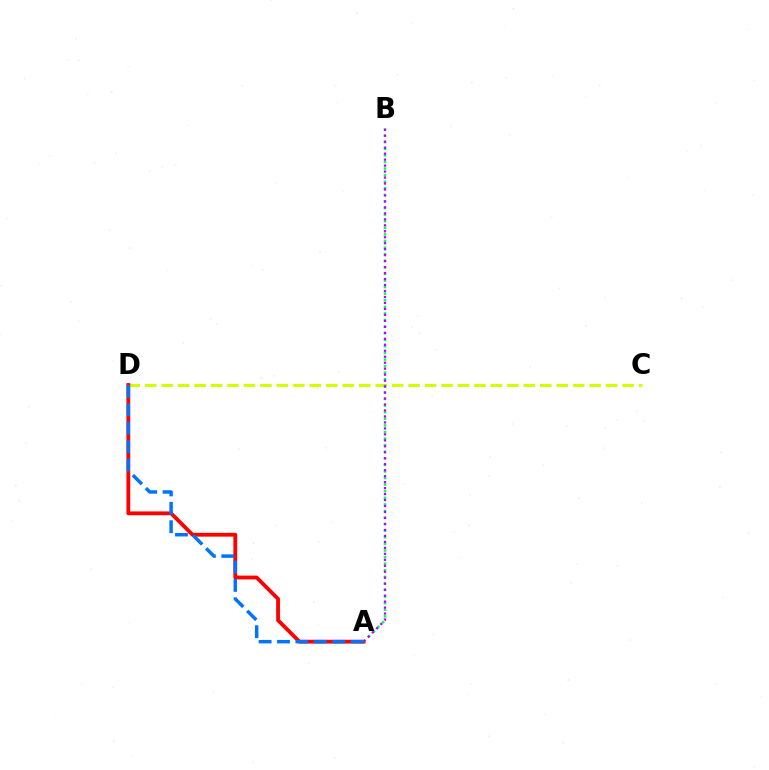{('C', 'D'): [{'color': '#d1ff00', 'line_style': 'dashed', 'thickness': 2.24}], ('A', 'D'): [{'color': '#ff0000', 'line_style': 'solid', 'thickness': 2.75}, {'color': '#0074ff', 'line_style': 'dashed', 'thickness': 2.5}], ('A', 'B'): [{'color': '#00ff5c', 'line_style': 'dotted', 'thickness': 1.79}, {'color': '#b900ff', 'line_style': 'dotted', 'thickness': 1.62}]}